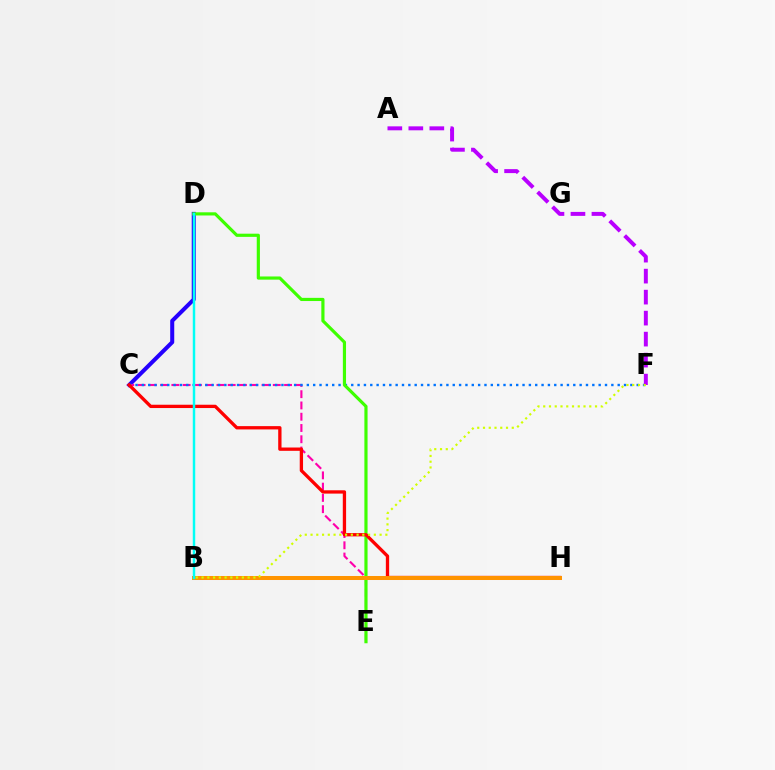{('C', 'D'): [{'color': '#2500ff', 'line_style': 'solid', 'thickness': 2.91}], ('C', 'E'): [{'color': '#ff00ac', 'line_style': 'dashed', 'thickness': 1.53}], ('C', 'F'): [{'color': '#0074ff', 'line_style': 'dotted', 'thickness': 1.72}], ('D', 'E'): [{'color': '#3dff00', 'line_style': 'solid', 'thickness': 2.28}], ('C', 'H'): [{'color': '#ff0000', 'line_style': 'solid', 'thickness': 2.38}], ('B', 'H'): [{'color': '#00ff5c', 'line_style': 'solid', 'thickness': 1.6}, {'color': '#ff9400', 'line_style': 'solid', 'thickness': 2.88}], ('A', 'F'): [{'color': '#b900ff', 'line_style': 'dashed', 'thickness': 2.85}], ('B', 'F'): [{'color': '#d1ff00', 'line_style': 'dotted', 'thickness': 1.56}], ('B', 'D'): [{'color': '#00fff6', 'line_style': 'solid', 'thickness': 1.77}]}